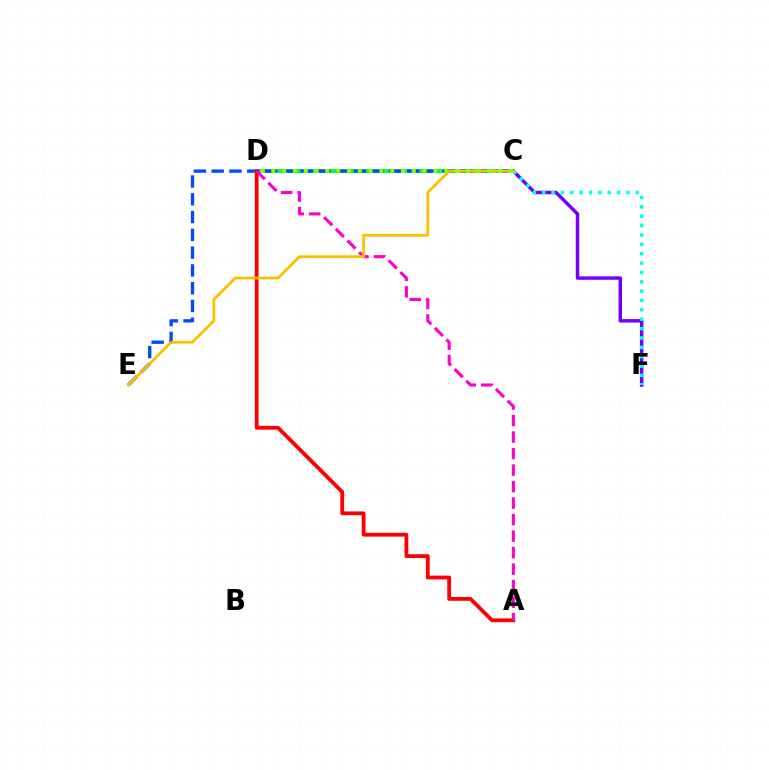{('C', 'D'): [{'color': '#00ff39', 'line_style': 'solid', 'thickness': 2.79}, {'color': '#84ff00', 'line_style': 'dotted', 'thickness': 2.93}], ('C', 'E'): [{'color': '#004bff', 'line_style': 'dashed', 'thickness': 2.42}, {'color': '#ffbd00', 'line_style': 'solid', 'thickness': 2.0}], ('A', 'D'): [{'color': '#ff0000', 'line_style': 'solid', 'thickness': 2.74}, {'color': '#ff00cf', 'line_style': 'dashed', 'thickness': 2.24}], ('C', 'F'): [{'color': '#7200ff', 'line_style': 'solid', 'thickness': 2.49}, {'color': '#00fff6', 'line_style': 'dotted', 'thickness': 2.54}]}